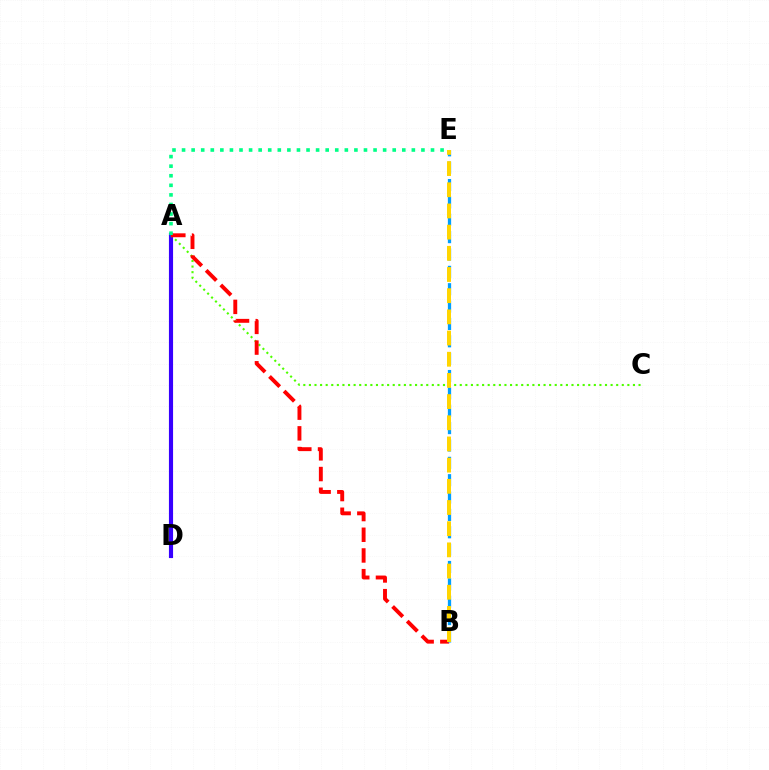{('A', 'D'): [{'color': '#ff00ed', 'line_style': 'dashed', 'thickness': 2.72}, {'color': '#3700ff', 'line_style': 'solid', 'thickness': 2.98}], ('A', 'C'): [{'color': '#4fff00', 'line_style': 'dotted', 'thickness': 1.52}], ('A', 'B'): [{'color': '#ff0000', 'line_style': 'dashed', 'thickness': 2.81}], ('B', 'E'): [{'color': '#009eff', 'line_style': 'dashed', 'thickness': 2.36}, {'color': '#ffd500', 'line_style': 'dashed', 'thickness': 2.88}], ('A', 'E'): [{'color': '#00ff86', 'line_style': 'dotted', 'thickness': 2.6}]}